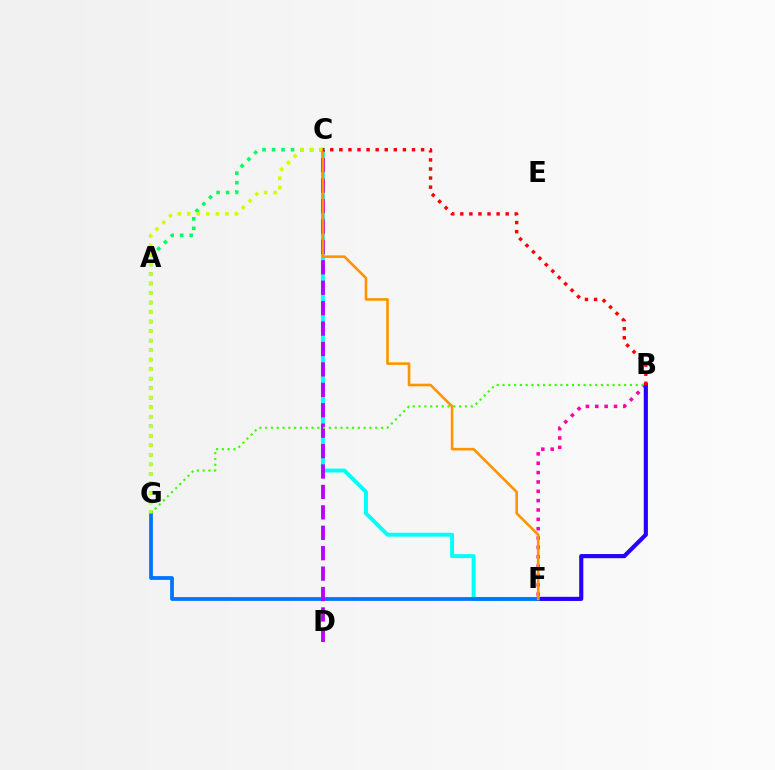{('B', 'F'): [{'color': '#ff00ac', 'line_style': 'dotted', 'thickness': 2.54}, {'color': '#2500ff', 'line_style': 'solid', 'thickness': 2.98}], ('C', 'F'): [{'color': '#00fff6', 'line_style': 'solid', 'thickness': 2.83}, {'color': '#ff9400', 'line_style': 'solid', 'thickness': 1.89}], ('F', 'G'): [{'color': '#0074ff', 'line_style': 'solid', 'thickness': 2.71}], ('C', 'D'): [{'color': '#b900ff', 'line_style': 'dashed', 'thickness': 2.77}], ('B', 'G'): [{'color': '#3dff00', 'line_style': 'dotted', 'thickness': 1.57}], ('C', 'G'): [{'color': '#00ff5c', 'line_style': 'dotted', 'thickness': 2.59}, {'color': '#d1ff00', 'line_style': 'dotted', 'thickness': 2.59}], ('B', 'C'): [{'color': '#ff0000', 'line_style': 'dotted', 'thickness': 2.47}]}